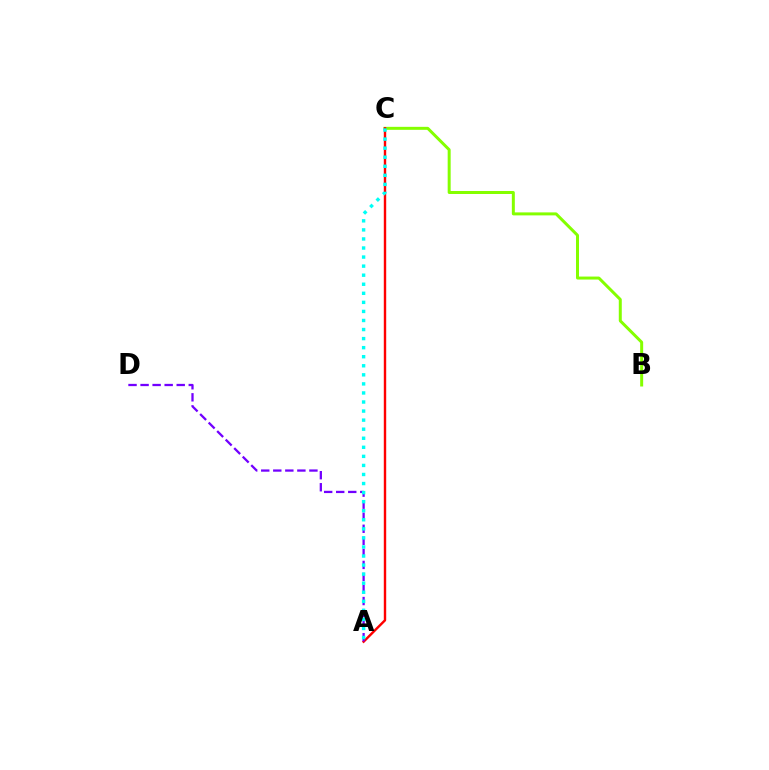{('B', 'C'): [{'color': '#84ff00', 'line_style': 'solid', 'thickness': 2.15}], ('A', 'C'): [{'color': '#ff0000', 'line_style': 'solid', 'thickness': 1.73}, {'color': '#00fff6', 'line_style': 'dotted', 'thickness': 2.46}], ('A', 'D'): [{'color': '#7200ff', 'line_style': 'dashed', 'thickness': 1.64}]}